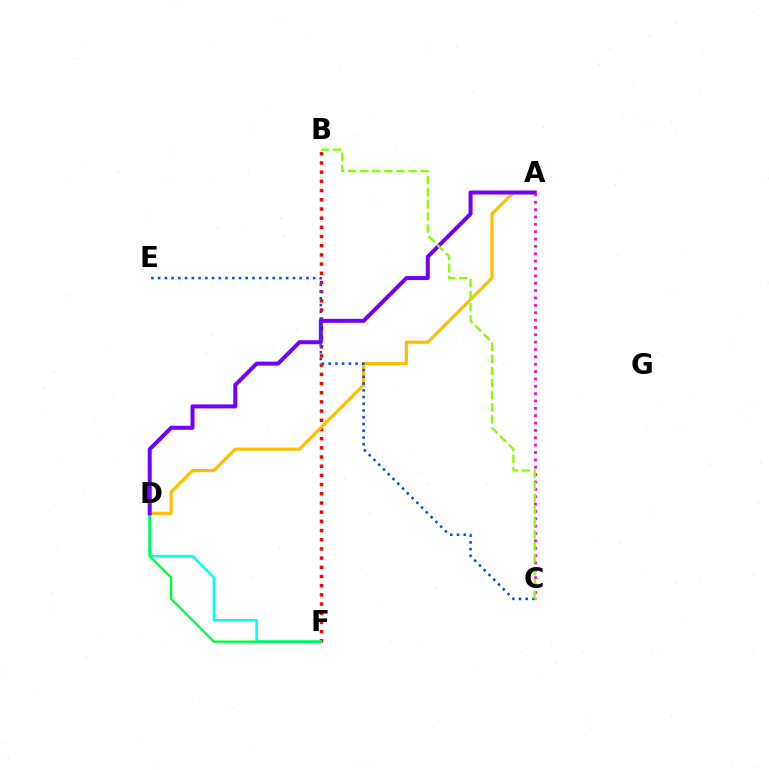{('B', 'F'): [{'color': '#ff0000', 'line_style': 'dotted', 'thickness': 2.5}], ('A', 'D'): [{'color': '#ffbd00', 'line_style': 'solid', 'thickness': 2.29}, {'color': '#7200ff', 'line_style': 'solid', 'thickness': 2.87}], ('D', 'F'): [{'color': '#00fff6', 'line_style': 'solid', 'thickness': 1.85}, {'color': '#00ff39', 'line_style': 'solid', 'thickness': 1.7}], ('C', 'E'): [{'color': '#004bff', 'line_style': 'dotted', 'thickness': 1.83}], ('A', 'C'): [{'color': '#ff00cf', 'line_style': 'dotted', 'thickness': 2.0}], ('B', 'C'): [{'color': '#84ff00', 'line_style': 'dashed', 'thickness': 1.64}]}